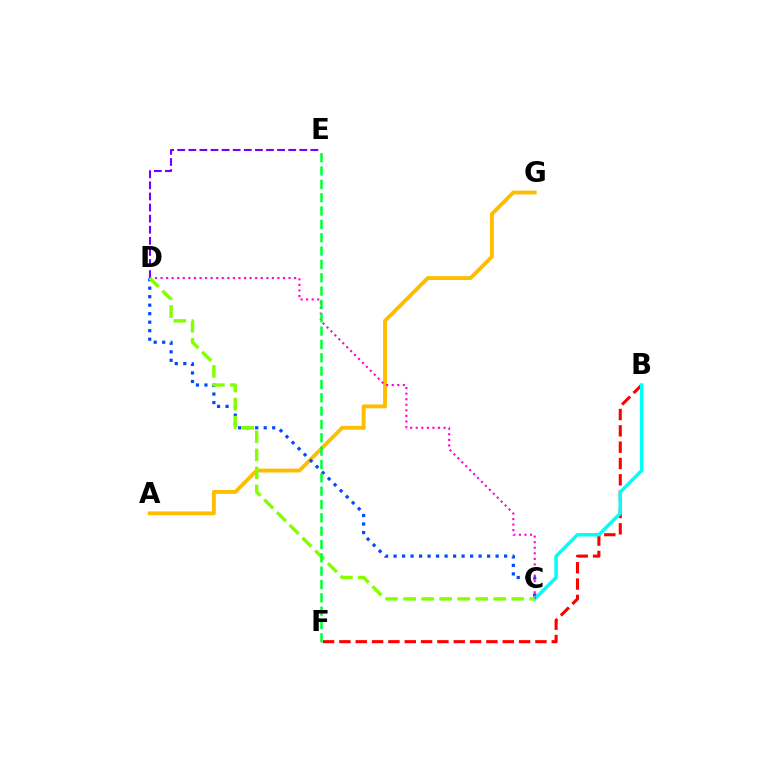{('A', 'G'): [{'color': '#ffbd00', 'line_style': 'solid', 'thickness': 2.78}], ('C', 'D'): [{'color': '#004bff', 'line_style': 'dotted', 'thickness': 2.31}, {'color': '#ff00cf', 'line_style': 'dotted', 'thickness': 1.51}, {'color': '#84ff00', 'line_style': 'dashed', 'thickness': 2.45}], ('B', 'F'): [{'color': '#ff0000', 'line_style': 'dashed', 'thickness': 2.22}], ('B', 'C'): [{'color': '#00fff6', 'line_style': 'solid', 'thickness': 2.49}], ('D', 'E'): [{'color': '#7200ff', 'line_style': 'dashed', 'thickness': 1.51}], ('E', 'F'): [{'color': '#00ff39', 'line_style': 'dashed', 'thickness': 1.81}]}